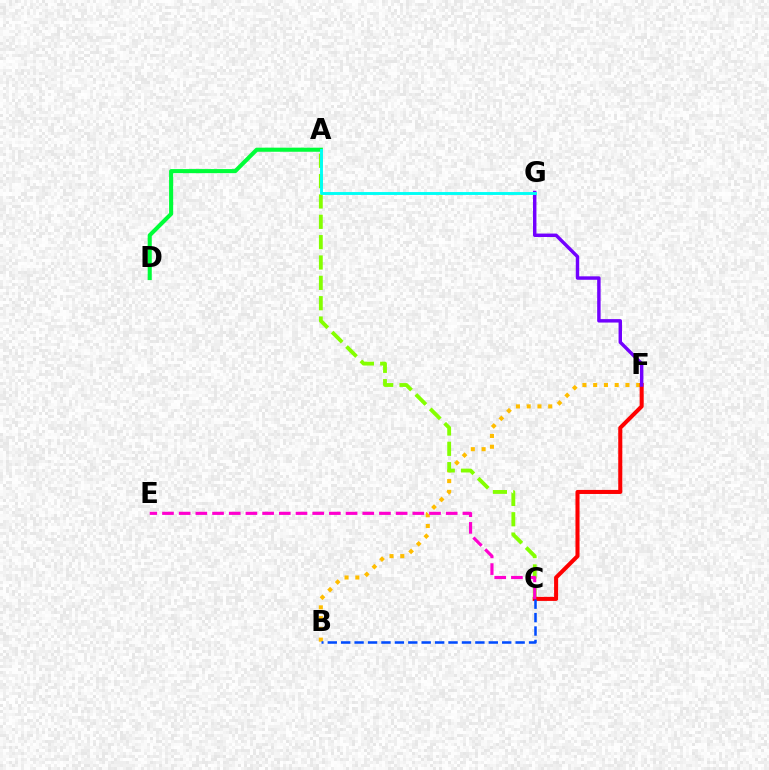{('B', 'F'): [{'color': '#ffbd00', 'line_style': 'dotted', 'thickness': 2.92}], ('A', 'D'): [{'color': '#00ff39', 'line_style': 'solid', 'thickness': 2.94}], ('A', 'C'): [{'color': '#84ff00', 'line_style': 'dashed', 'thickness': 2.76}], ('C', 'F'): [{'color': '#ff0000', 'line_style': 'solid', 'thickness': 2.92}], ('F', 'G'): [{'color': '#7200ff', 'line_style': 'solid', 'thickness': 2.47}], ('A', 'G'): [{'color': '#00fff6', 'line_style': 'solid', 'thickness': 2.09}], ('C', 'E'): [{'color': '#ff00cf', 'line_style': 'dashed', 'thickness': 2.27}], ('B', 'C'): [{'color': '#004bff', 'line_style': 'dashed', 'thickness': 1.82}]}